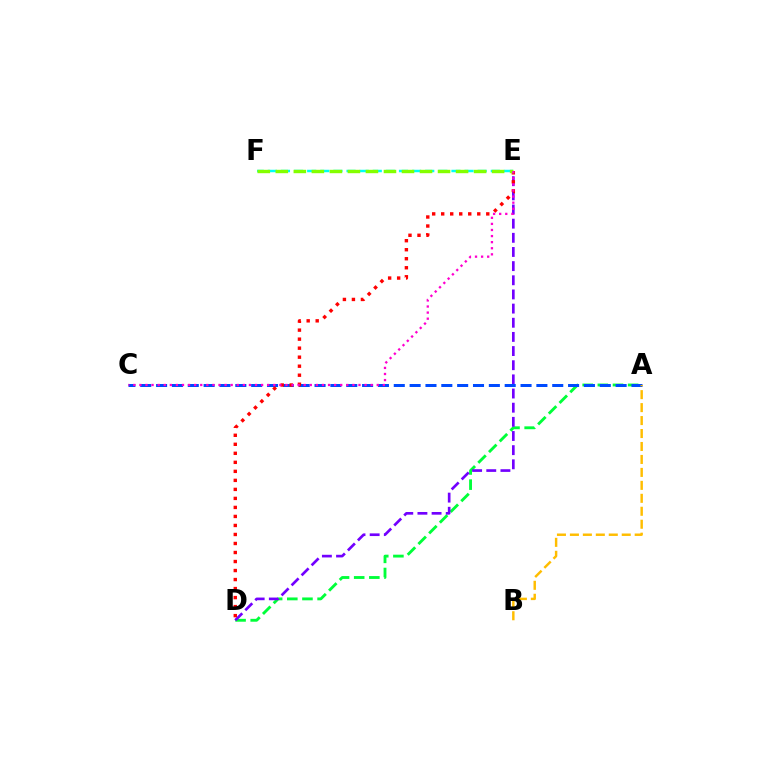{('A', 'D'): [{'color': '#00ff39', 'line_style': 'dashed', 'thickness': 2.06}], ('D', 'E'): [{'color': '#7200ff', 'line_style': 'dashed', 'thickness': 1.92}, {'color': '#ff0000', 'line_style': 'dotted', 'thickness': 2.45}], ('E', 'F'): [{'color': '#00fff6', 'line_style': 'dashed', 'thickness': 1.78}, {'color': '#84ff00', 'line_style': 'dashed', 'thickness': 2.45}], ('A', 'C'): [{'color': '#004bff', 'line_style': 'dashed', 'thickness': 2.15}], ('A', 'B'): [{'color': '#ffbd00', 'line_style': 'dashed', 'thickness': 1.76}], ('C', 'E'): [{'color': '#ff00cf', 'line_style': 'dotted', 'thickness': 1.65}]}